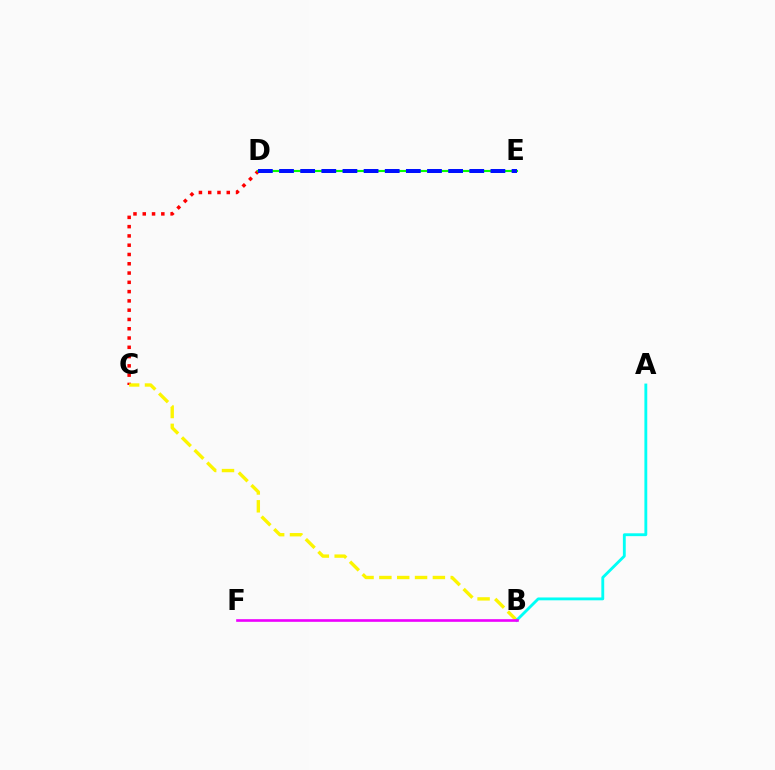{('C', 'D'): [{'color': '#ff0000', 'line_style': 'dotted', 'thickness': 2.52}], ('B', 'C'): [{'color': '#fcf500', 'line_style': 'dashed', 'thickness': 2.42}], ('A', 'B'): [{'color': '#00fff6', 'line_style': 'solid', 'thickness': 2.05}], ('D', 'E'): [{'color': '#08ff00', 'line_style': 'solid', 'thickness': 1.53}, {'color': '#0010ff', 'line_style': 'dashed', 'thickness': 2.87}], ('B', 'F'): [{'color': '#ee00ff', 'line_style': 'solid', 'thickness': 1.9}]}